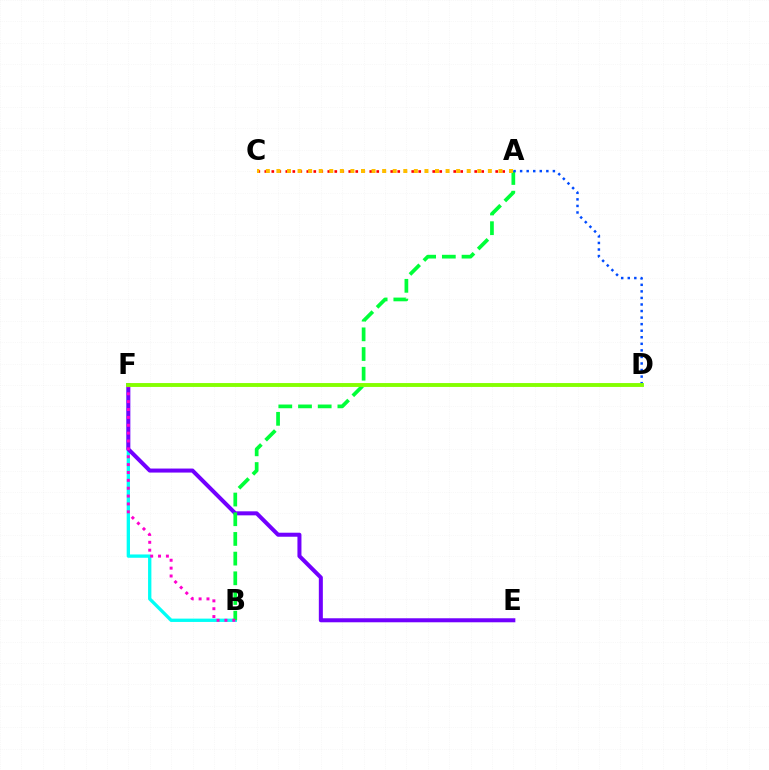{('B', 'F'): [{'color': '#00fff6', 'line_style': 'solid', 'thickness': 2.39}, {'color': '#ff00cf', 'line_style': 'dotted', 'thickness': 2.14}], ('E', 'F'): [{'color': '#7200ff', 'line_style': 'solid', 'thickness': 2.89}], ('A', 'B'): [{'color': '#00ff39', 'line_style': 'dashed', 'thickness': 2.67}], ('A', 'D'): [{'color': '#004bff', 'line_style': 'dotted', 'thickness': 1.78}], ('A', 'C'): [{'color': '#ff0000', 'line_style': 'dotted', 'thickness': 1.9}, {'color': '#ffbd00', 'line_style': 'dotted', 'thickness': 2.87}], ('D', 'F'): [{'color': '#84ff00', 'line_style': 'solid', 'thickness': 2.79}]}